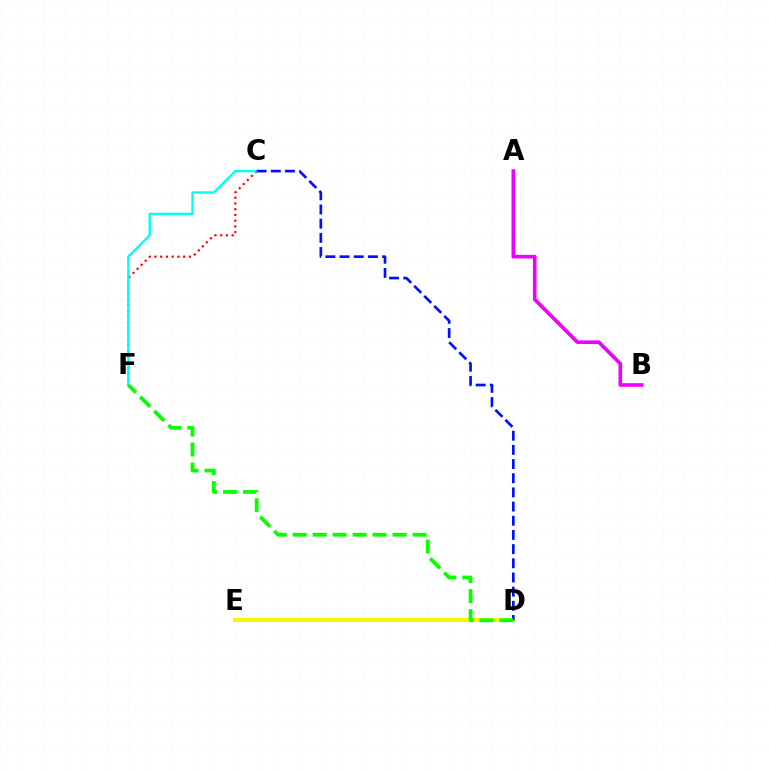{('A', 'B'): [{'color': '#ee00ff', 'line_style': 'solid', 'thickness': 2.63}], ('C', 'F'): [{'color': '#ff0000', 'line_style': 'dotted', 'thickness': 1.56}, {'color': '#00fff6', 'line_style': 'solid', 'thickness': 1.72}], ('D', 'E'): [{'color': '#fcf500', 'line_style': 'solid', 'thickness': 2.91}], ('C', 'D'): [{'color': '#0010ff', 'line_style': 'dashed', 'thickness': 1.93}], ('D', 'F'): [{'color': '#08ff00', 'line_style': 'dashed', 'thickness': 2.71}]}